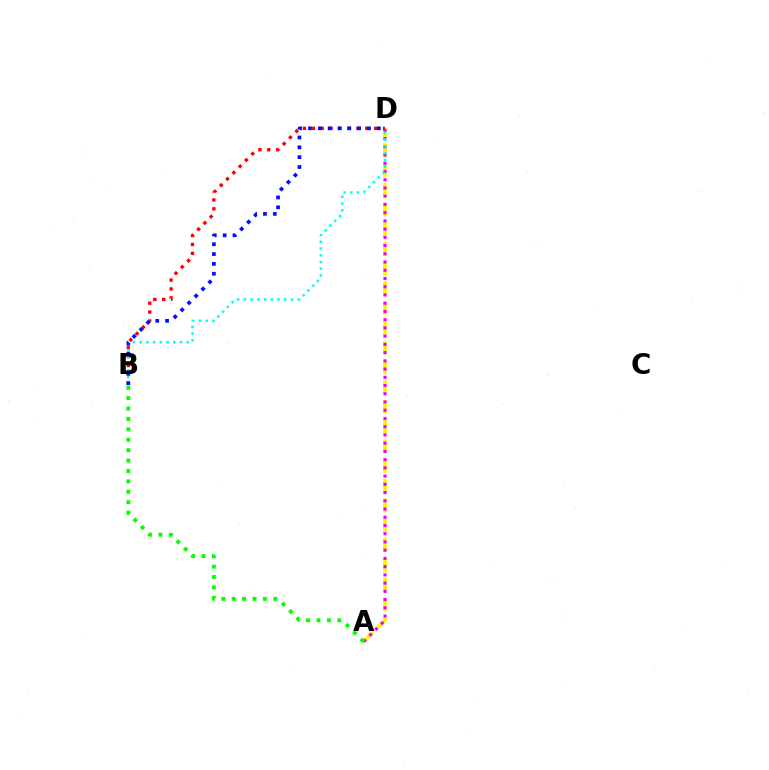{('A', 'D'): [{'color': '#fcf500', 'line_style': 'dashed', 'thickness': 2.68}, {'color': '#ee00ff', 'line_style': 'dotted', 'thickness': 2.24}], ('A', 'B'): [{'color': '#08ff00', 'line_style': 'dotted', 'thickness': 2.83}], ('B', 'D'): [{'color': '#ff0000', 'line_style': 'dotted', 'thickness': 2.42}, {'color': '#00fff6', 'line_style': 'dotted', 'thickness': 1.83}, {'color': '#0010ff', 'line_style': 'dotted', 'thickness': 2.67}]}